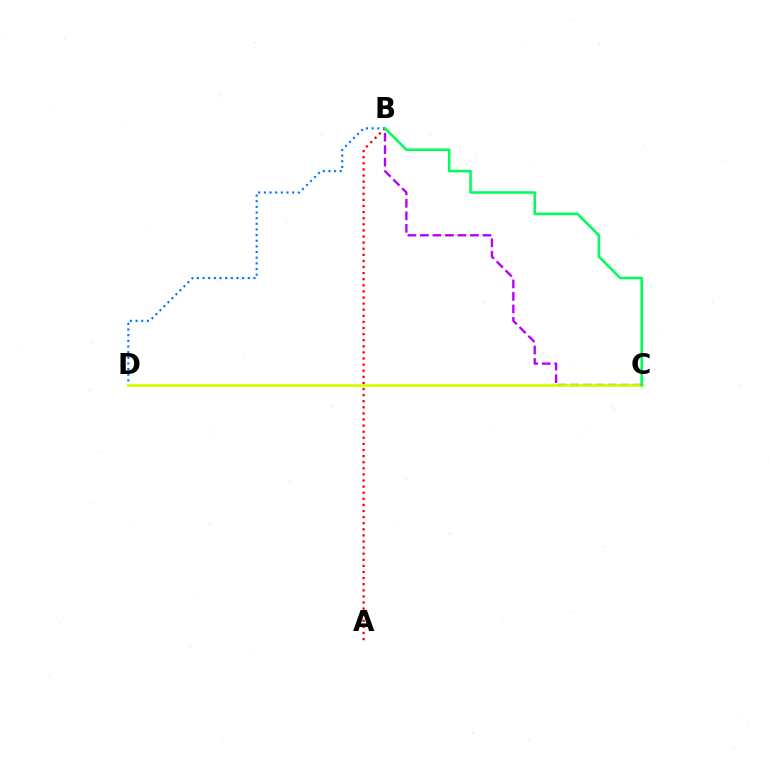{('A', 'B'): [{'color': '#ff0000', 'line_style': 'dotted', 'thickness': 1.66}], ('B', 'D'): [{'color': '#0074ff', 'line_style': 'dotted', 'thickness': 1.53}], ('B', 'C'): [{'color': '#b900ff', 'line_style': 'dashed', 'thickness': 1.7}, {'color': '#00ff5c', 'line_style': 'solid', 'thickness': 1.85}], ('C', 'D'): [{'color': '#d1ff00', 'line_style': 'solid', 'thickness': 1.98}]}